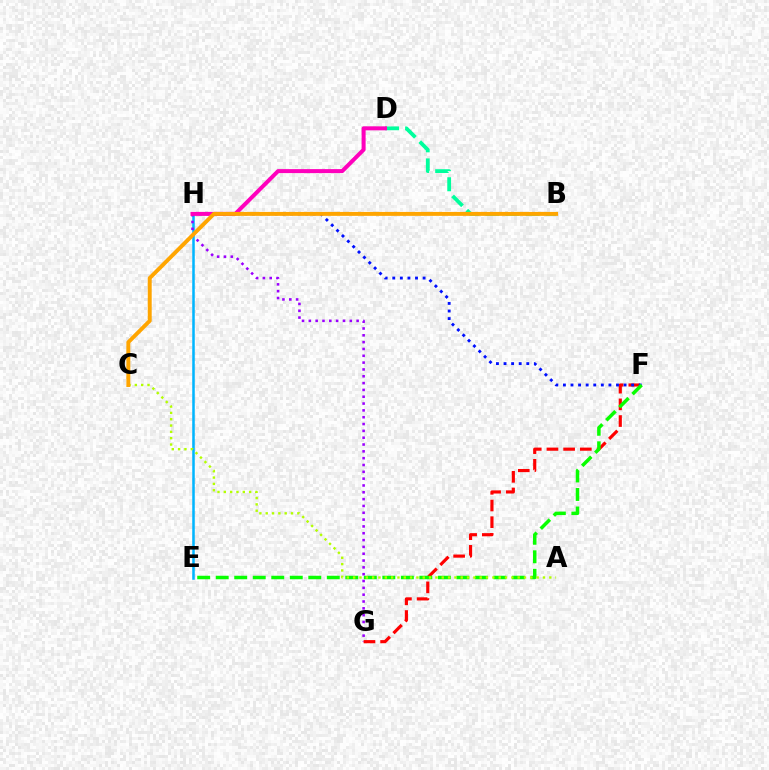{('E', 'H'): [{'color': '#00b5ff', 'line_style': 'solid', 'thickness': 1.82}], ('G', 'H'): [{'color': '#9b00ff', 'line_style': 'dotted', 'thickness': 1.85}], ('F', 'G'): [{'color': '#ff0000', 'line_style': 'dashed', 'thickness': 2.27}], ('F', 'H'): [{'color': '#0010ff', 'line_style': 'dotted', 'thickness': 2.06}], ('B', 'D'): [{'color': '#00ff9d', 'line_style': 'dashed', 'thickness': 2.73}], ('D', 'H'): [{'color': '#ff00bd', 'line_style': 'solid', 'thickness': 2.88}], ('E', 'F'): [{'color': '#08ff00', 'line_style': 'dashed', 'thickness': 2.51}], ('A', 'C'): [{'color': '#b3ff00', 'line_style': 'dotted', 'thickness': 1.72}], ('B', 'C'): [{'color': '#ffa500', 'line_style': 'solid', 'thickness': 2.84}]}